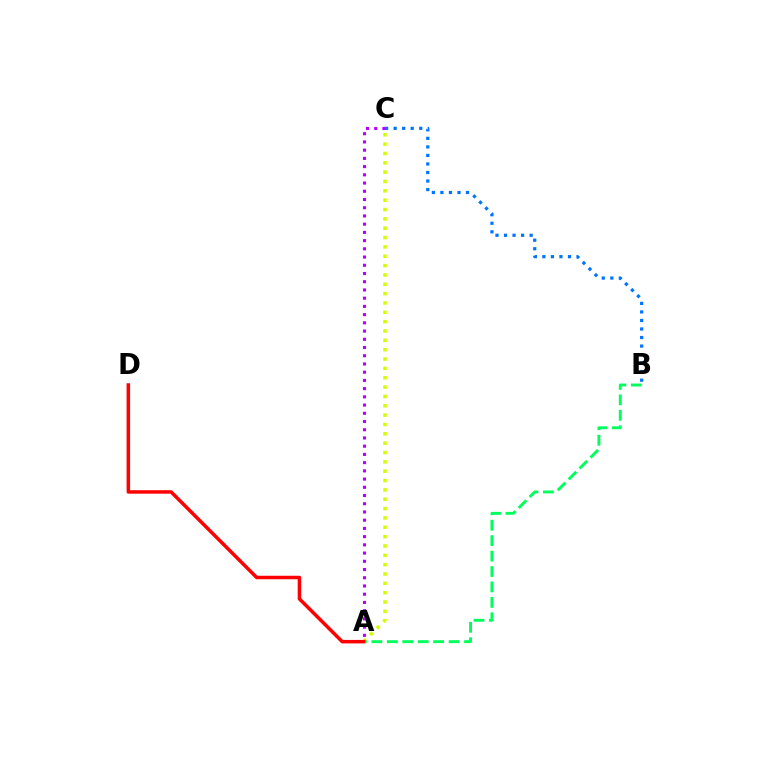{('A', 'C'): [{'color': '#b900ff', 'line_style': 'dotted', 'thickness': 2.23}, {'color': '#d1ff00', 'line_style': 'dotted', 'thickness': 2.54}], ('A', 'B'): [{'color': '#00ff5c', 'line_style': 'dashed', 'thickness': 2.1}], ('A', 'D'): [{'color': '#ff0000', 'line_style': 'solid', 'thickness': 2.51}], ('B', 'C'): [{'color': '#0074ff', 'line_style': 'dotted', 'thickness': 2.32}]}